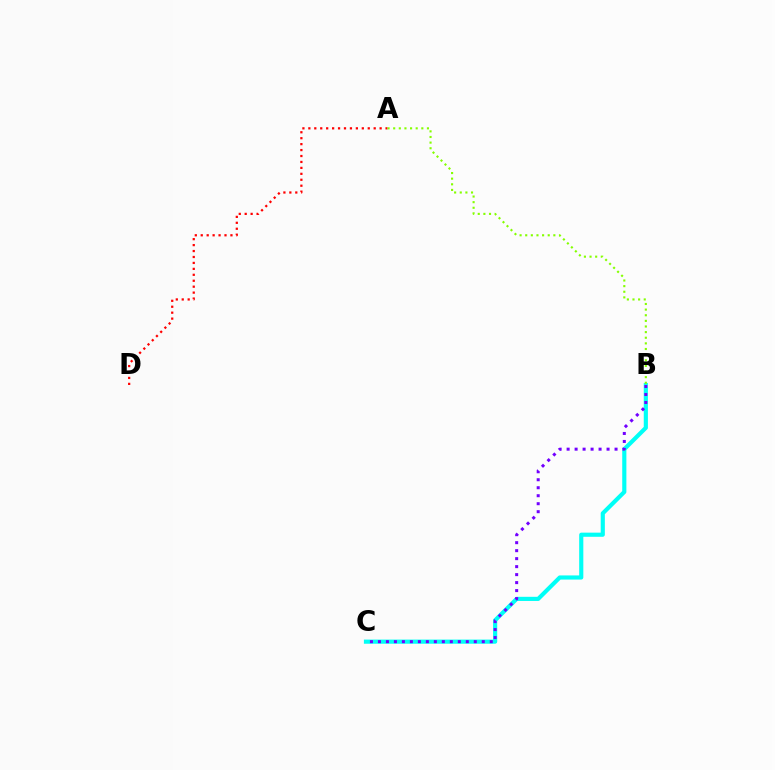{('A', 'D'): [{'color': '#ff0000', 'line_style': 'dotted', 'thickness': 1.61}], ('B', 'C'): [{'color': '#00fff6', 'line_style': 'solid', 'thickness': 2.98}, {'color': '#7200ff', 'line_style': 'dotted', 'thickness': 2.17}], ('A', 'B'): [{'color': '#84ff00', 'line_style': 'dotted', 'thickness': 1.53}]}